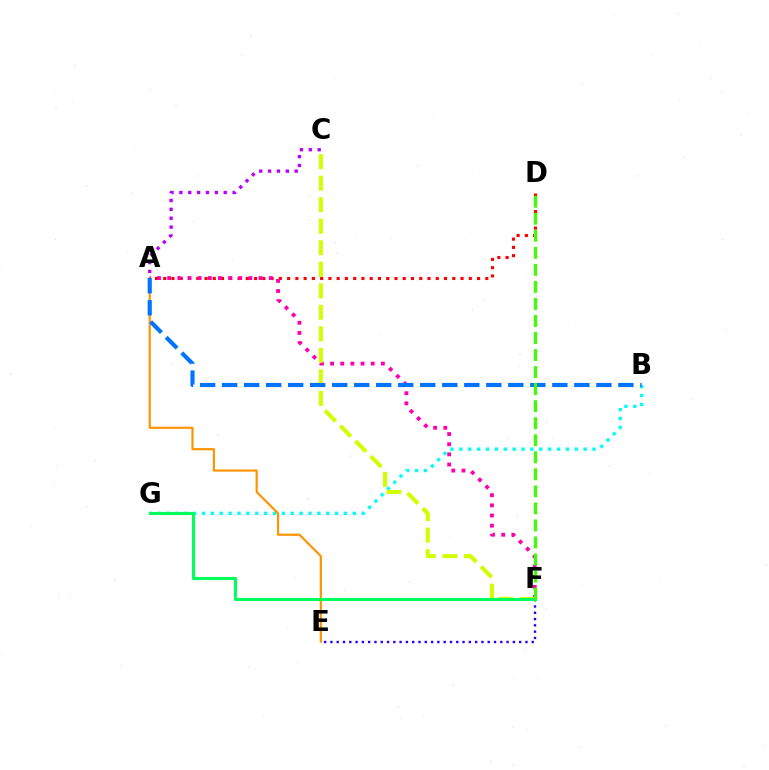{('E', 'F'): [{'color': '#2500ff', 'line_style': 'dotted', 'thickness': 1.71}], ('B', 'G'): [{'color': '#00fff6', 'line_style': 'dotted', 'thickness': 2.41}], ('A', 'D'): [{'color': '#ff0000', 'line_style': 'dotted', 'thickness': 2.24}], ('A', 'C'): [{'color': '#b900ff', 'line_style': 'dotted', 'thickness': 2.41}], ('A', 'E'): [{'color': '#ff9400', 'line_style': 'solid', 'thickness': 1.57}], ('A', 'F'): [{'color': '#ff00ac', 'line_style': 'dotted', 'thickness': 2.76}], ('C', 'F'): [{'color': '#d1ff00', 'line_style': 'dashed', 'thickness': 2.92}], ('F', 'G'): [{'color': '#00ff5c', 'line_style': 'solid', 'thickness': 2.23}], ('A', 'B'): [{'color': '#0074ff', 'line_style': 'dashed', 'thickness': 2.99}], ('D', 'F'): [{'color': '#3dff00', 'line_style': 'dashed', 'thickness': 2.31}]}